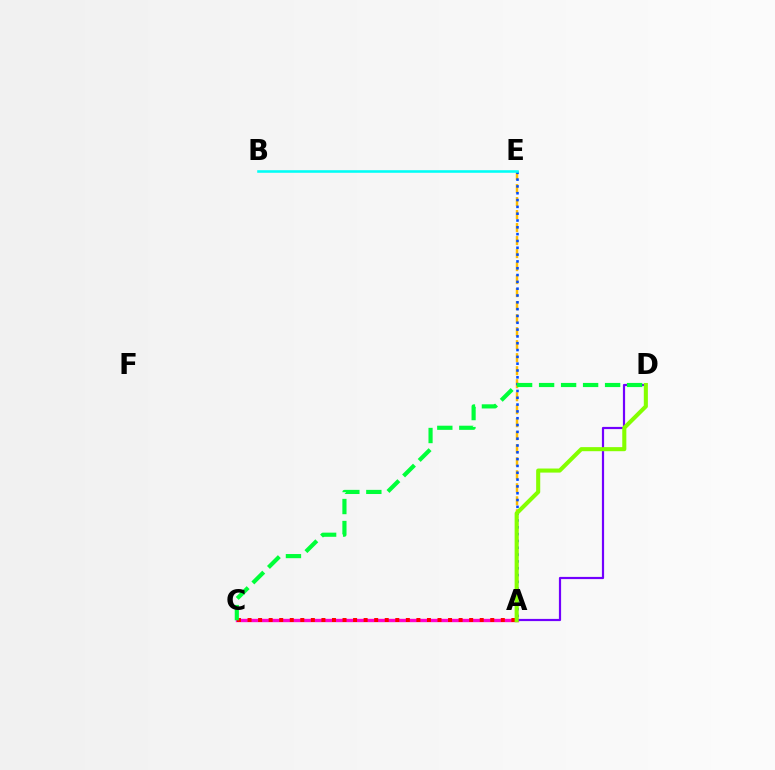{('A', 'C'): [{'color': '#ff00cf', 'line_style': 'solid', 'thickness': 2.41}, {'color': '#ff0000', 'line_style': 'dotted', 'thickness': 2.87}], ('A', 'E'): [{'color': '#ffbd00', 'line_style': 'dashed', 'thickness': 1.77}, {'color': '#004bff', 'line_style': 'dotted', 'thickness': 1.85}], ('A', 'D'): [{'color': '#7200ff', 'line_style': 'solid', 'thickness': 1.58}, {'color': '#84ff00', 'line_style': 'solid', 'thickness': 2.93}], ('C', 'D'): [{'color': '#00ff39', 'line_style': 'dashed', 'thickness': 2.99}], ('B', 'E'): [{'color': '#00fff6', 'line_style': 'solid', 'thickness': 1.85}]}